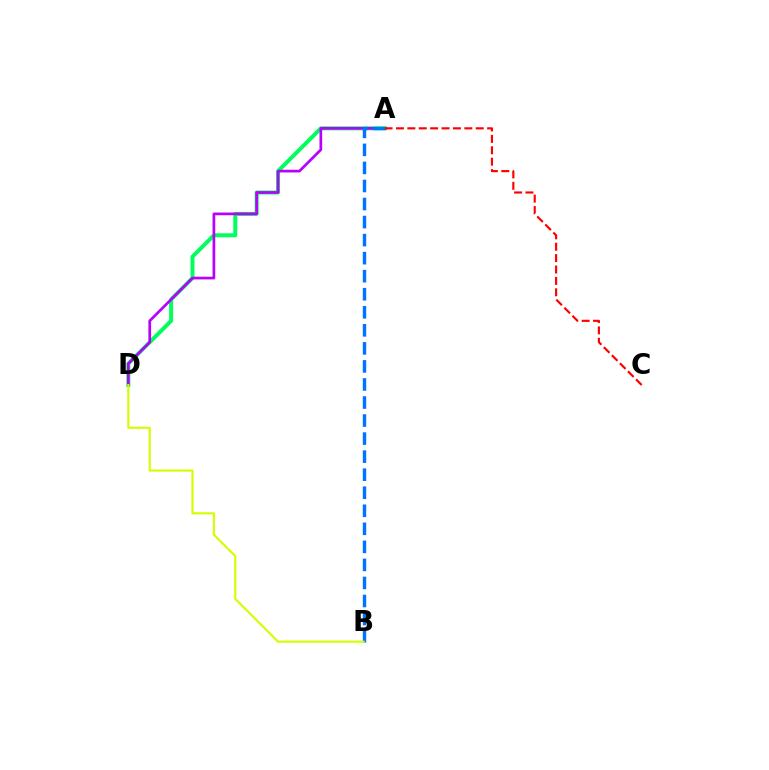{('A', 'D'): [{'color': '#00ff5c', 'line_style': 'solid', 'thickness': 2.86}, {'color': '#b900ff', 'line_style': 'solid', 'thickness': 1.94}], ('A', 'B'): [{'color': '#0074ff', 'line_style': 'dashed', 'thickness': 2.45}], ('B', 'D'): [{'color': '#d1ff00', 'line_style': 'solid', 'thickness': 1.54}], ('A', 'C'): [{'color': '#ff0000', 'line_style': 'dashed', 'thickness': 1.55}]}